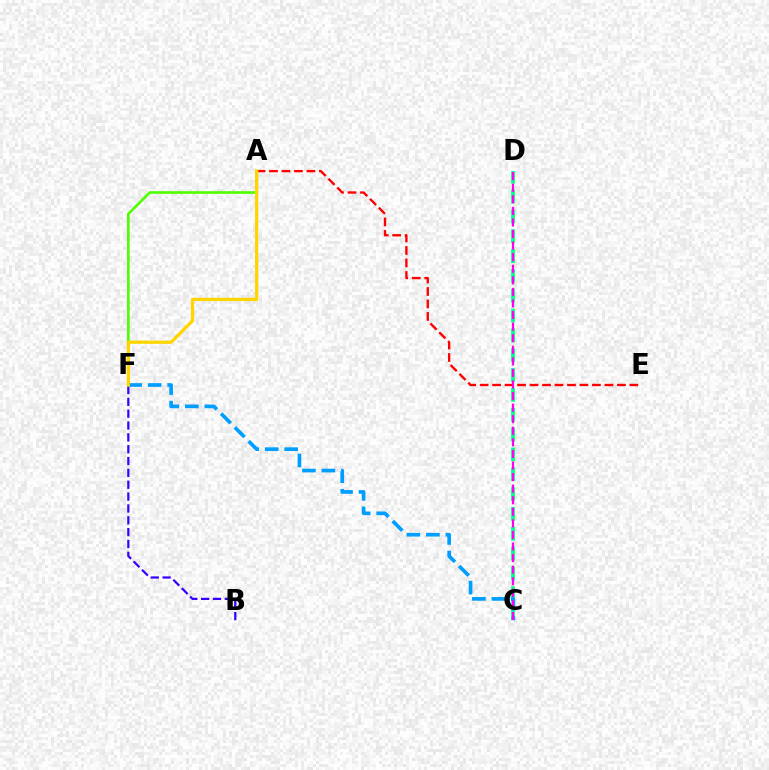{('A', 'E'): [{'color': '#ff0000', 'line_style': 'dashed', 'thickness': 1.7}], ('C', 'D'): [{'color': '#00ff86', 'line_style': 'dashed', 'thickness': 2.69}, {'color': '#ff00ed', 'line_style': 'dashed', 'thickness': 1.57}], ('B', 'F'): [{'color': '#3700ff', 'line_style': 'dashed', 'thickness': 1.61}], ('A', 'F'): [{'color': '#4fff00', 'line_style': 'solid', 'thickness': 1.91}, {'color': '#ffd500', 'line_style': 'solid', 'thickness': 2.34}], ('C', 'F'): [{'color': '#009eff', 'line_style': 'dashed', 'thickness': 2.65}]}